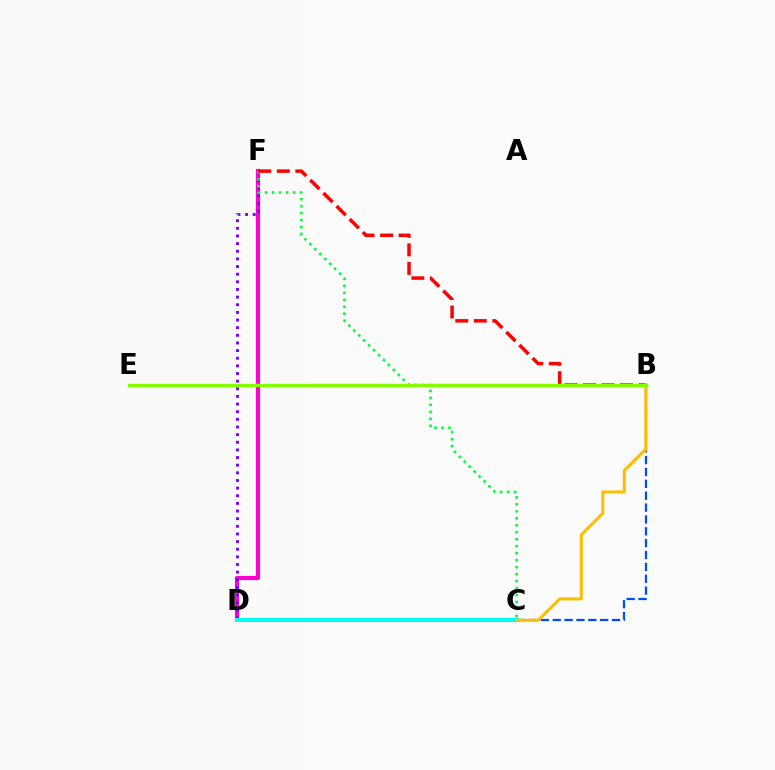{('D', 'F'): [{'color': '#ff00cf', 'line_style': 'solid', 'thickness': 2.98}, {'color': '#7200ff', 'line_style': 'dotted', 'thickness': 2.08}], ('C', 'F'): [{'color': '#00ff39', 'line_style': 'dotted', 'thickness': 1.9}], ('B', 'C'): [{'color': '#004bff', 'line_style': 'dashed', 'thickness': 1.61}, {'color': '#ffbd00', 'line_style': 'solid', 'thickness': 2.19}], ('C', 'D'): [{'color': '#00fff6', 'line_style': 'solid', 'thickness': 2.92}], ('B', 'F'): [{'color': '#ff0000', 'line_style': 'dashed', 'thickness': 2.52}], ('B', 'E'): [{'color': '#84ff00', 'line_style': 'solid', 'thickness': 2.48}]}